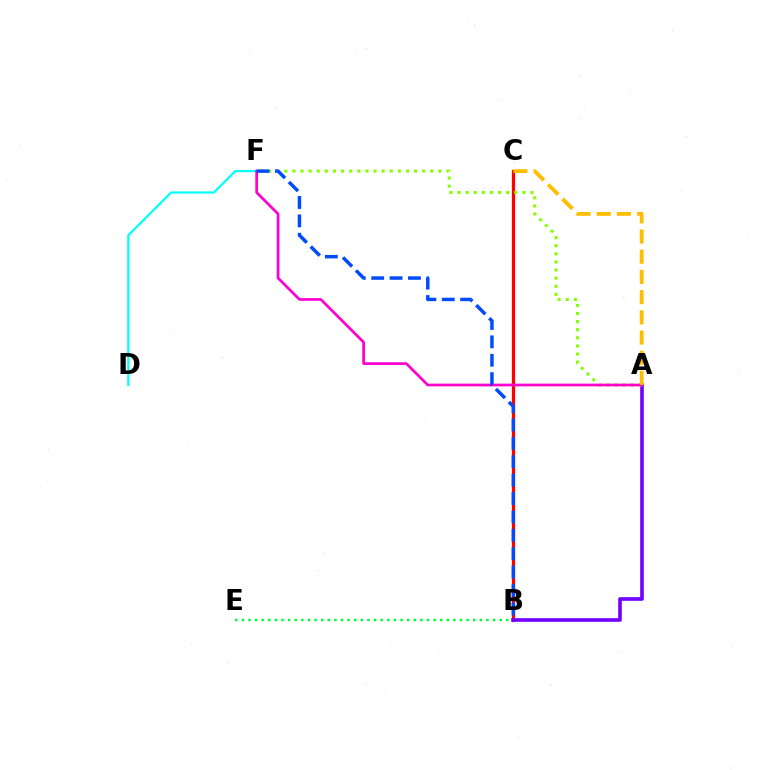{('B', 'E'): [{'color': '#00ff39', 'line_style': 'dotted', 'thickness': 1.8}], ('B', 'C'): [{'color': '#ff0000', 'line_style': 'solid', 'thickness': 2.33}], ('A', 'B'): [{'color': '#7200ff', 'line_style': 'solid', 'thickness': 2.61}], ('A', 'F'): [{'color': '#84ff00', 'line_style': 'dotted', 'thickness': 2.2}, {'color': '#ff00cf', 'line_style': 'solid', 'thickness': 1.95}], ('D', 'F'): [{'color': '#00fff6', 'line_style': 'solid', 'thickness': 1.59}], ('A', 'C'): [{'color': '#ffbd00', 'line_style': 'dashed', 'thickness': 2.74}], ('B', 'F'): [{'color': '#004bff', 'line_style': 'dashed', 'thickness': 2.5}]}